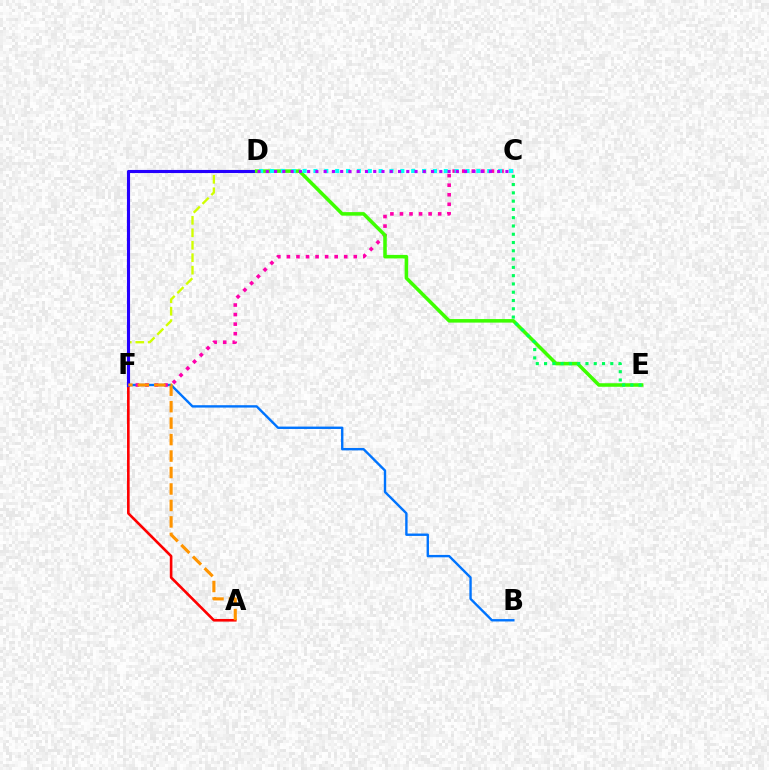{('B', 'F'): [{'color': '#0074ff', 'line_style': 'solid', 'thickness': 1.72}], ('A', 'F'): [{'color': '#ff0000', 'line_style': 'solid', 'thickness': 1.89}, {'color': '#ff9400', 'line_style': 'dashed', 'thickness': 2.24}], ('C', 'F'): [{'color': '#ff00ac', 'line_style': 'dotted', 'thickness': 2.6}], ('D', 'F'): [{'color': '#d1ff00', 'line_style': 'dashed', 'thickness': 1.69}, {'color': '#2500ff', 'line_style': 'solid', 'thickness': 2.24}], ('D', 'E'): [{'color': '#3dff00', 'line_style': 'solid', 'thickness': 2.55}], ('C', 'E'): [{'color': '#00ff5c', 'line_style': 'dotted', 'thickness': 2.25}], ('C', 'D'): [{'color': '#00fff6', 'line_style': 'dotted', 'thickness': 2.95}, {'color': '#b900ff', 'line_style': 'dotted', 'thickness': 2.24}]}